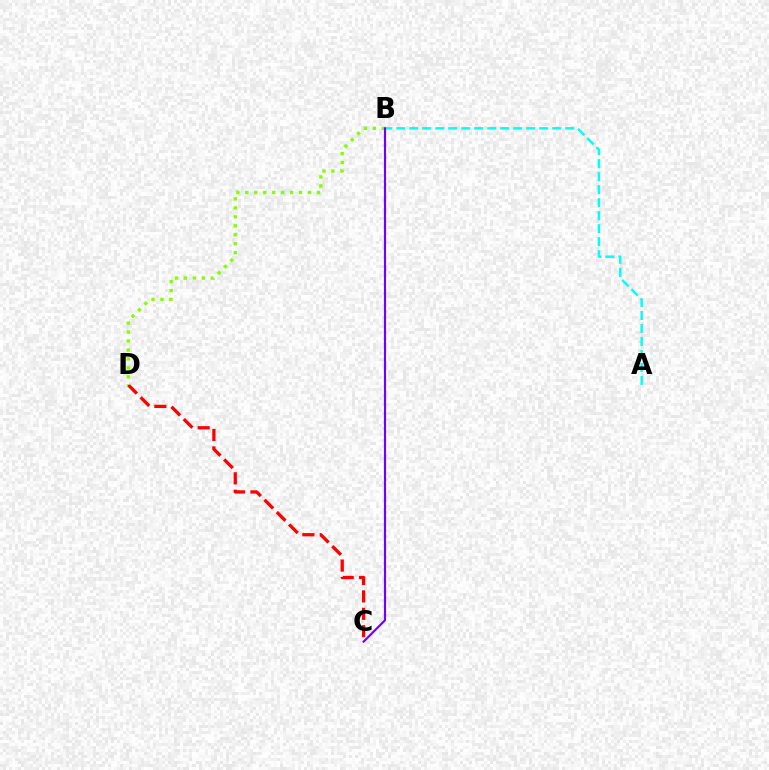{('C', 'D'): [{'color': '#ff0000', 'line_style': 'dashed', 'thickness': 2.36}], ('B', 'D'): [{'color': '#84ff00', 'line_style': 'dotted', 'thickness': 2.43}], ('A', 'B'): [{'color': '#00fff6', 'line_style': 'dashed', 'thickness': 1.77}], ('B', 'C'): [{'color': '#7200ff', 'line_style': 'solid', 'thickness': 1.54}]}